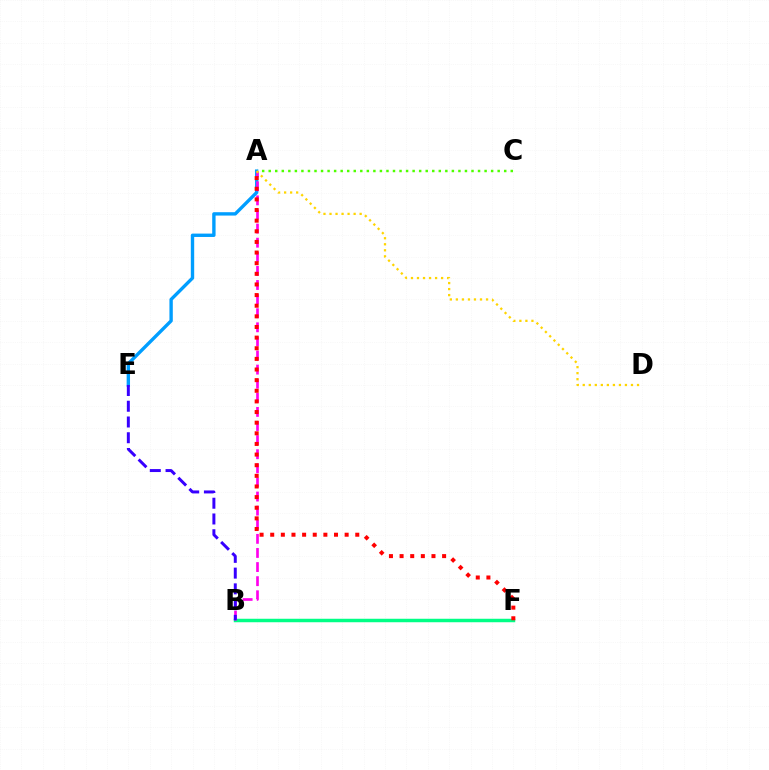{('A', 'C'): [{'color': '#4fff00', 'line_style': 'dotted', 'thickness': 1.78}], ('B', 'F'): [{'color': '#00ff86', 'line_style': 'solid', 'thickness': 2.5}], ('A', 'E'): [{'color': '#009eff', 'line_style': 'solid', 'thickness': 2.43}], ('A', 'B'): [{'color': '#ff00ed', 'line_style': 'dashed', 'thickness': 1.92}], ('A', 'F'): [{'color': '#ff0000', 'line_style': 'dotted', 'thickness': 2.89}], ('A', 'D'): [{'color': '#ffd500', 'line_style': 'dotted', 'thickness': 1.64}], ('B', 'E'): [{'color': '#3700ff', 'line_style': 'dashed', 'thickness': 2.14}]}